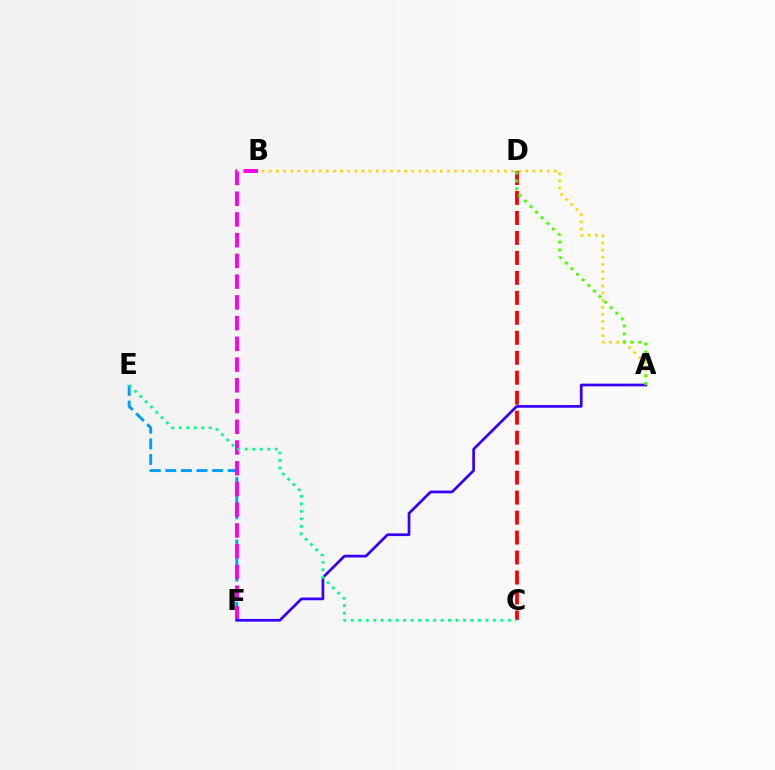{('E', 'F'): [{'color': '#009eff', 'line_style': 'dashed', 'thickness': 2.12}], ('B', 'F'): [{'color': '#ff00ed', 'line_style': 'dashed', 'thickness': 2.82}], ('A', 'B'): [{'color': '#ffd500', 'line_style': 'dotted', 'thickness': 1.94}], ('C', 'D'): [{'color': '#ff0000', 'line_style': 'dashed', 'thickness': 2.71}], ('A', 'F'): [{'color': '#3700ff', 'line_style': 'solid', 'thickness': 1.95}], ('A', 'D'): [{'color': '#4fff00', 'line_style': 'dotted', 'thickness': 2.15}], ('C', 'E'): [{'color': '#00ff86', 'line_style': 'dotted', 'thickness': 2.03}]}